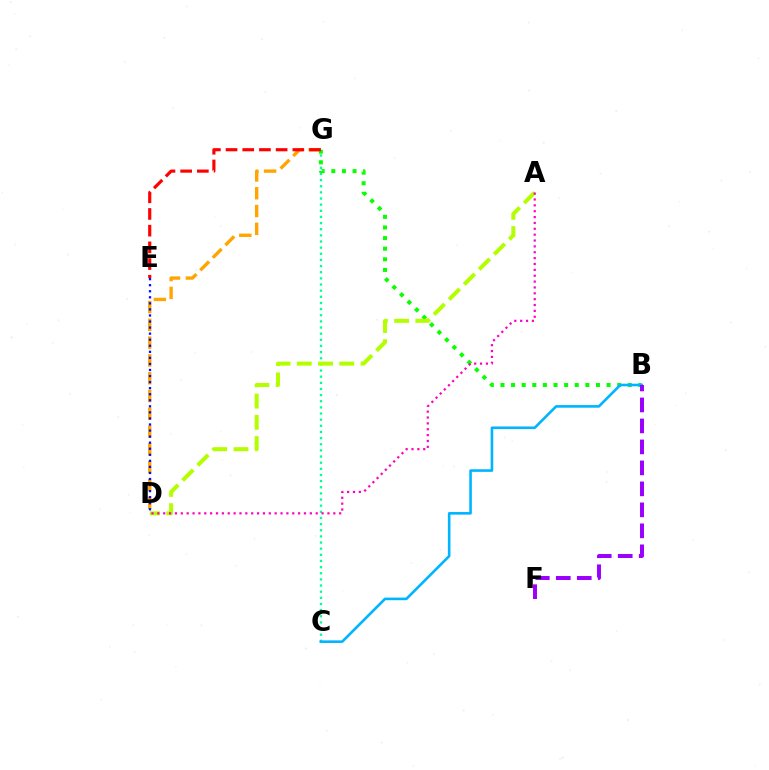{('C', 'G'): [{'color': '#00ff9d', 'line_style': 'dotted', 'thickness': 1.67}], ('D', 'G'): [{'color': '#ffa500', 'line_style': 'dashed', 'thickness': 2.42}], ('B', 'G'): [{'color': '#08ff00', 'line_style': 'dotted', 'thickness': 2.88}], ('D', 'E'): [{'color': '#0010ff', 'line_style': 'dotted', 'thickness': 1.65}], ('E', 'G'): [{'color': '#ff0000', 'line_style': 'dashed', 'thickness': 2.27}], ('A', 'D'): [{'color': '#b3ff00', 'line_style': 'dashed', 'thickness': 2.89}, {'color': '#ff00bd', 'line_style': 'dotted', 'thickness': 1.59}], ('B', 'C'): [{'color': '#00b5ff', 'line_style': 'solid', 'thickness': 1.88}], ('B', 'F'): [{'color': '#9b00ff', 'line_style': 'dashed', 'thickness': 2.85}]}